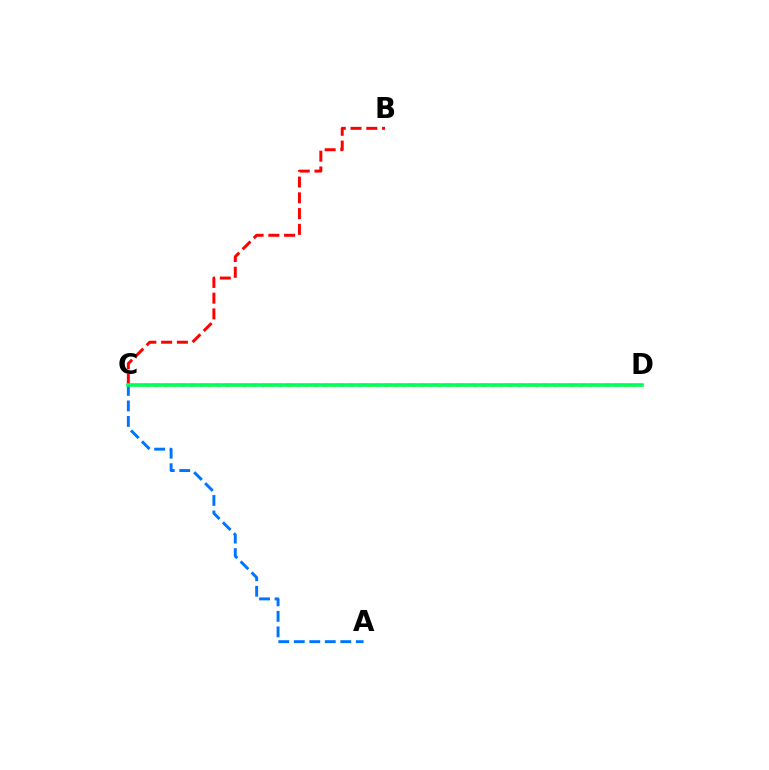{('C', 'D'): [{'color': '#d1ff00', 'line_style': 'dotted', 'thickness': 2.4}, {'color': '#b900ff', 'line_style': 'dashed', 'thickness': 1.65}, {'color': '#00ff5c', 'line_style': 'solid', 'thickness': 2.59}], ('A', 'C'): [{'color': '#0074ff', 'line_style': 'dashed', 'thickness': 2.11}], ('B', 'C'): [{'color': '#ff0000', 'line_style': 'dashed', 'thickness': 2.14}]}